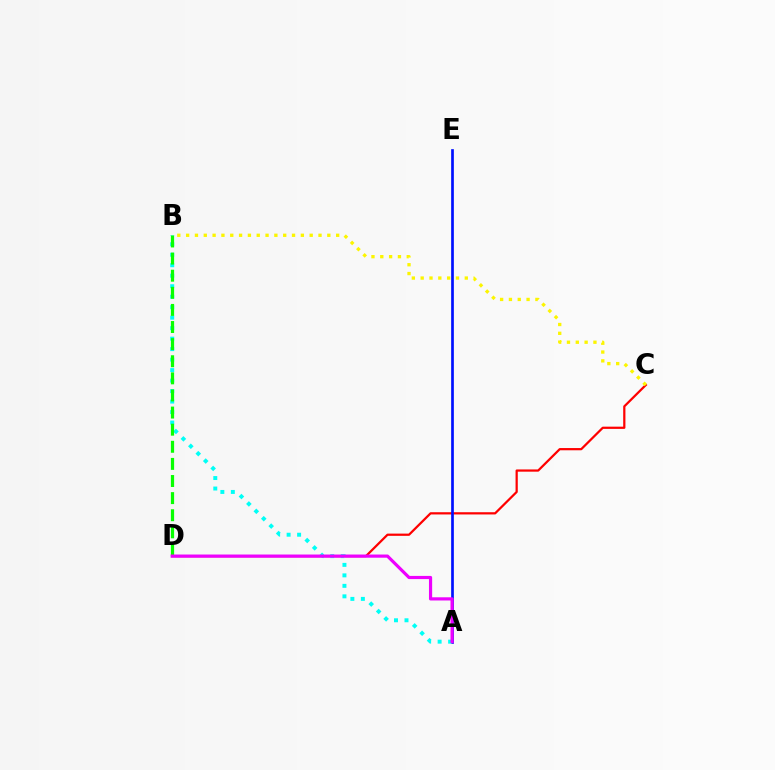{('C', 'D'): [{'color': '#ff0000', 'line_style': 'solid', 'thickness': 1.61}], ('A', 'E'): [{'color': '#0010ff', 'line_style': 'solid', 'thickness': 1.93}], ('B', 'C'): [{'color': '#fcf500', 'line_style': 'dotted', 'thickness': 2.4}], ('A', 'B'): [{'color': '#00fff6', 'line_style': 'dotted', 'thickness': 2.85}], ('B', 'D'): [{'color': '#08ff00', 'line_style': 'dashed', 'thickness': 2.32}], ('A', 'D'): [{'color': '#ee00ff', 'line_style': 'solid', 'thickness': 2.29}]}